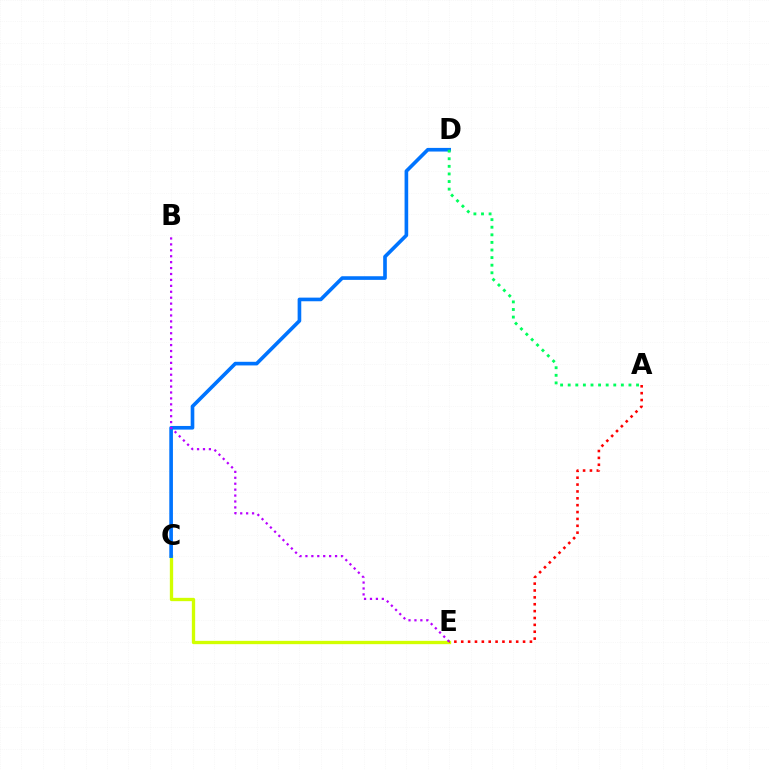{('C', 'E'): [{'color': '#d1ff00', 'line_style': 'solid', 'thickness': 2.39}], ('C', 'D'): [{'color': '#0074ff', 'line_style': 'solid', 'thickness': 2.62}], ('A', 'E'): [{'color': '#ff0000', 'line_style': 'dotted', 'thickness': 1.87}], ('B', 'E'): [{'color': '#b900ff', 'line_style': 'dotted', 'thickness': 1.61}], ('A', 'D'): [{'color': '#00ff5c', 'line_style': 'dotted', 'thickness': 2.06}]}